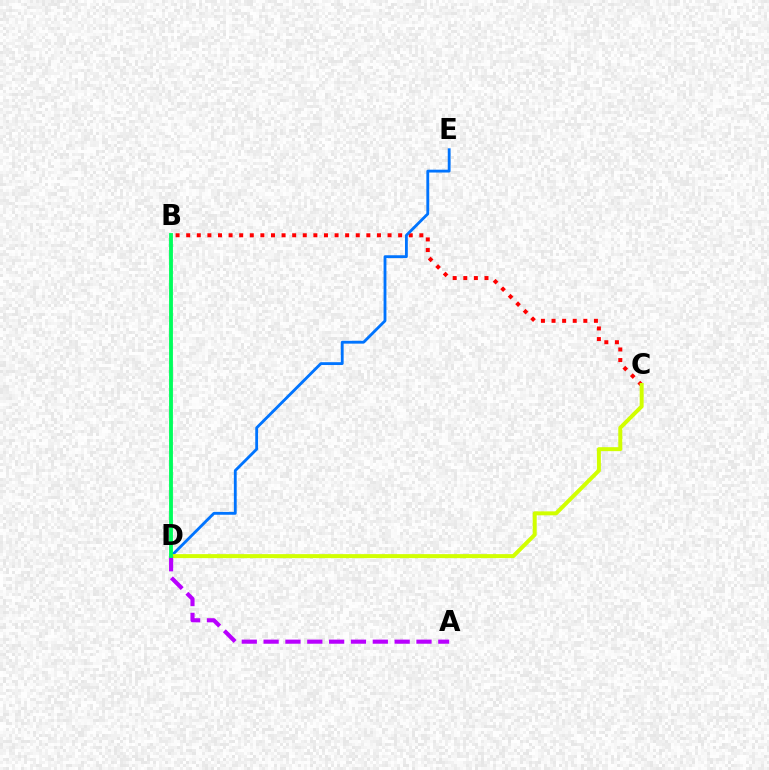{('B', 'C'): [{'color': '#ff0000', 'line_style': 'dotted', 'thickness': 2.88}], ('D', 'E'): [{'color': '#0074ff', 'line_style': 'solid', 'thickness': 2.04}], ('C', 'D'): [{'color': '#d1ff00', 'line_style': 'solid', 'thickness': 2.86}], ('A', 'D'): [{'color': '#b900ff', 'line_style': 'dashed', 'thickness': 2.97}], ('B', 'D'): [{'color': '#00ff5c', 'line_style': 'solid', 'thickness': 2.77}]}